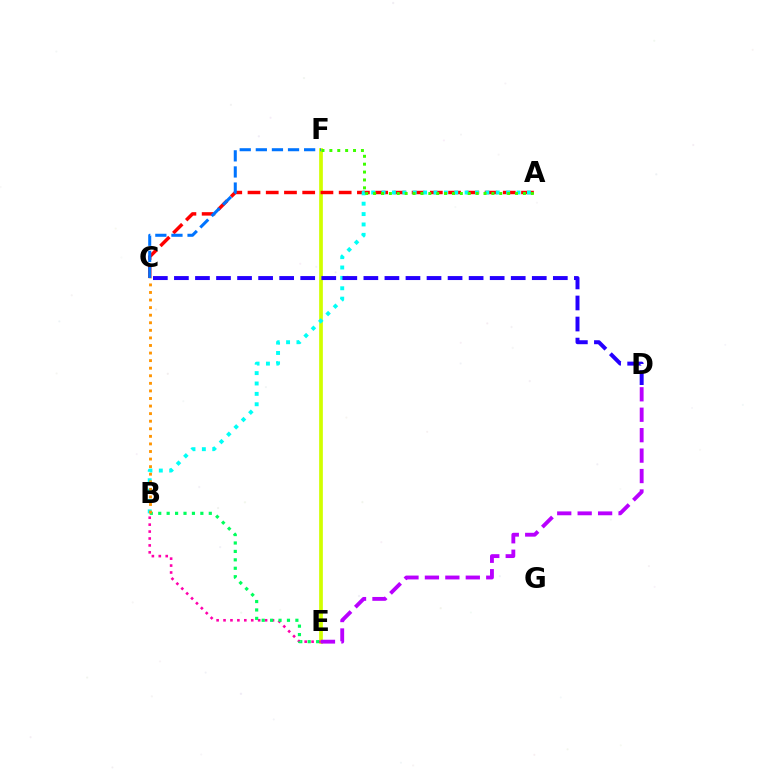{('E', 'F'): [{'color': '#d1ff00', 'line_style': 'solid', 'thickness': 2.67}], ('B', 'E'): [{'color': '#ff00ac', 'line_style': 'dotted', 'thickness': 1.88}, {'color': '#00ff5c', 'line_style': 'dotted', 'thickness': 2.29}], ('A', 'C'): [{'color': '#ff0000', 'line_style': 'dashed', 'thickness': 2.48}], ('A', 'B'): [{'color': '#00fff6', 'line_style': 'dotted', 'thickness': 2.82}], ('C', 'D'): [{'color': '#2500ff', 'line_style': 'dashed', 'thickness': 2.86}], ('C', 'F'): [{'color': '#0074ff', 'line_style': 'dashed', 'thickness': 2.19}], ('A', 'F'): [{'color': '#3dff00', 'line_style': 'dotted', 'thickness': 2.14}], ('B', 'C'): [{'color': '#ff9400', 'line_style': 'dotted', 'thickness': 2.06}], ('D', 'E'): [{'color': '#b900ff', 'line_style': 'dashed', 'thickness': 2.78}]}